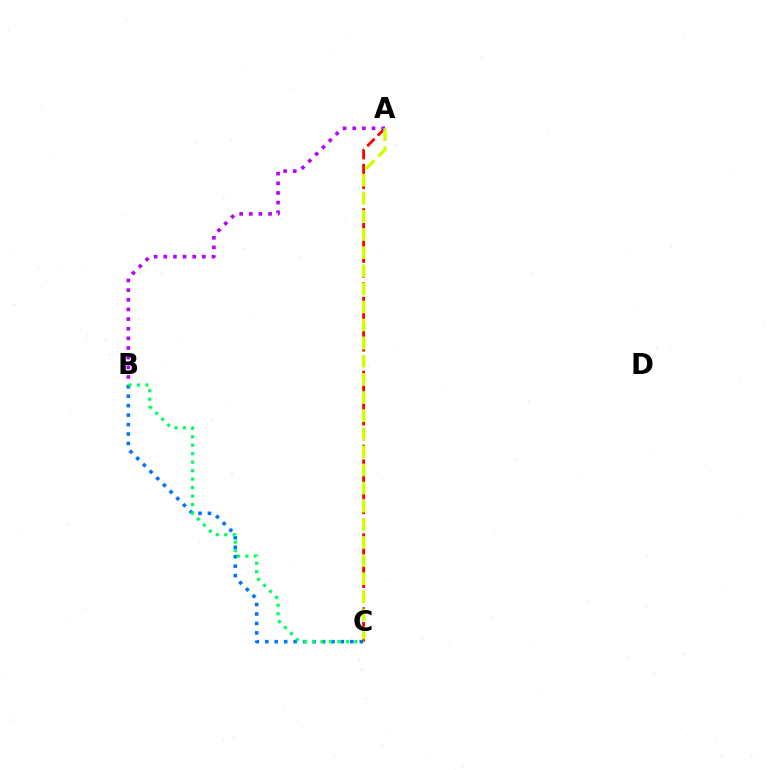{('B', 'C'): [{'color': '#0074ff', 'line_style': 'dotted', 'thickness': 2.57}, {'color': '#00ff5c', 'line_style': 'dotted', 'thickness': 2.3}], ('A', 'C'): [{'color': '#ff0000', 'line_style': 'dashed', 'thickness': 2.01}, {'color': '#d1ff00', 'line_style': 'dashed', 'thickness': 2.46}], ('A', 'B'): [{'color': '#b900ff', 'line_style': 'dotted', 'thickness': 2.62}]}